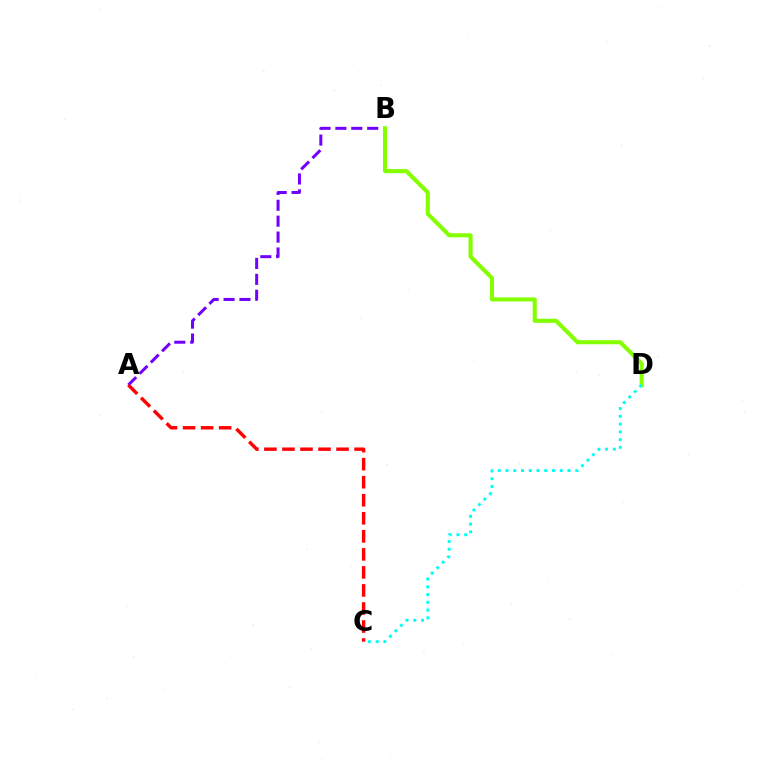{('A', 'B'): [{'color': '#7200ff', 'line_style': 'dashed', 'thickness': 2.16}], ('B', 'D'): [{'color': '#84ff00', 'line_style': 'solid', 'thickness': 2.94}], ('A', 'C'): [{'color': '#ff0000', 'line_style': 'dashed', 'thickness': 2.45}], ('C', 'D'): [{'color': '#00fff6', 'line_style': 'dotted', 'thickness': 2.11}]}